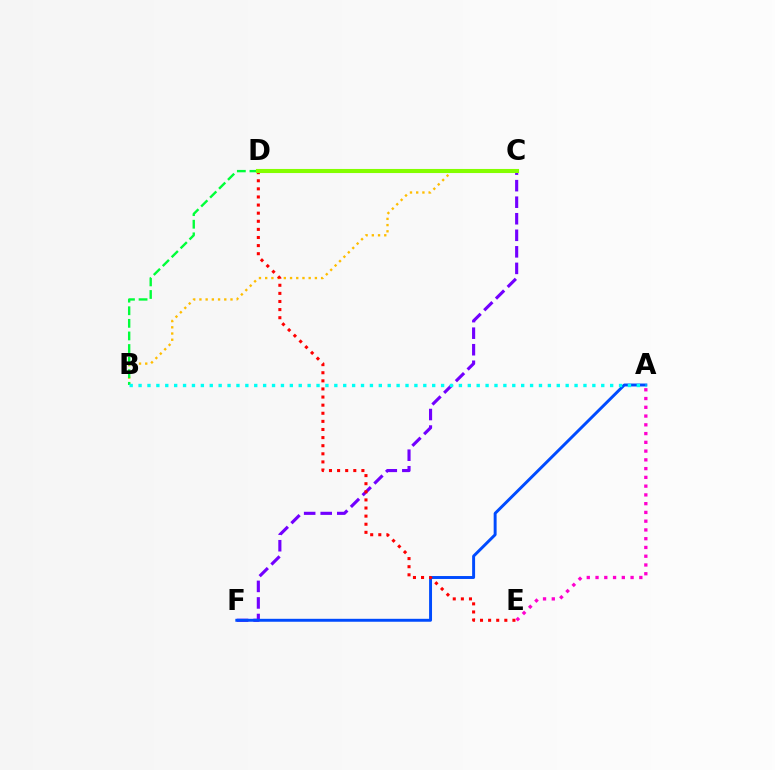{('C', 'F'): [{'color': '#7200ff', 'line_style': 'dashed', 'thickness': 2.25}], ('A', 'F'): [{'color': '#004bff', 'line_style': 'solid', 'thickness': 2.12}], ('B', 'C'): [{'color': '#ffbd00', 'line_style': 'dotted', 'thickness': 1.69}], ('B', 'D'): [{'color': '#00ff39', 'line_style': 'dashed', 'thickness': 1.71}], ('D', 'E'): [{'color': '#ff0000', 'line_style': 'dotted', 'thickness': 2.2}], ('A', 'E'): [{'color': '#ff00cf', 'line_style': 'dotted', 'thickness': 2.38}], ('A', 'B'): [{'color': '#00fff6', 'line_style': 'dotted', 'thickness': 2.42}], ('C', 'D'): [{'color': '#84ff00', 'line_style': 'solid', 'thickness': 2.94}]}